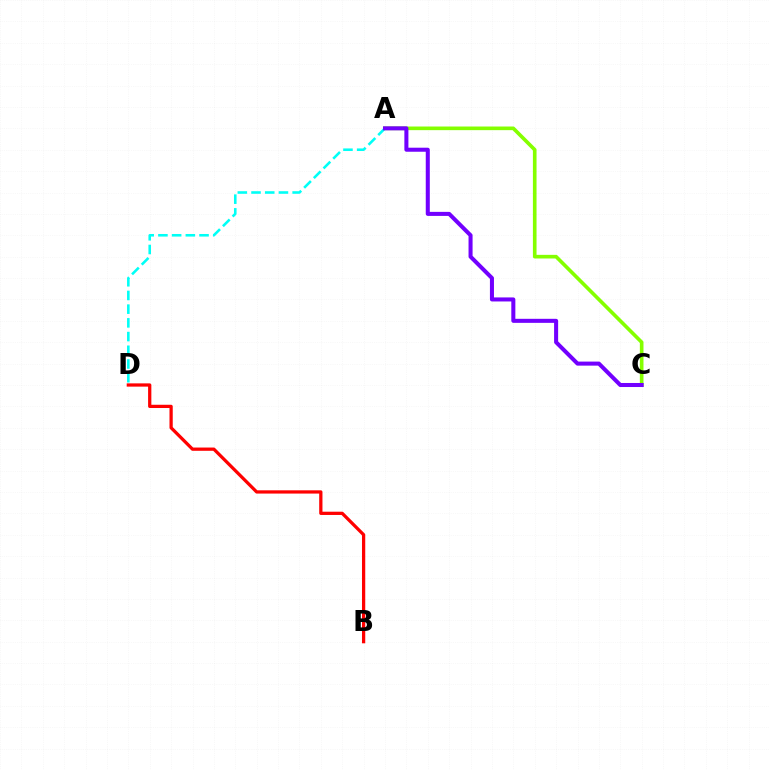{('A', 'C'): [{'color': '#84ff00', 'line_style': 'solid', 'thickness': 2.62}, {'color': '#7200ff', 'line_style': 'solid', 'thickness': 2.91}], ('B', 'D'): [{'color': '#ff0000', 'line_style': 'solid', 'thickness': 2.34}], ('A', 'D'): [{'color': '#00fff6', 'line_style': 'dashed', 'thickness': 1.86}]}